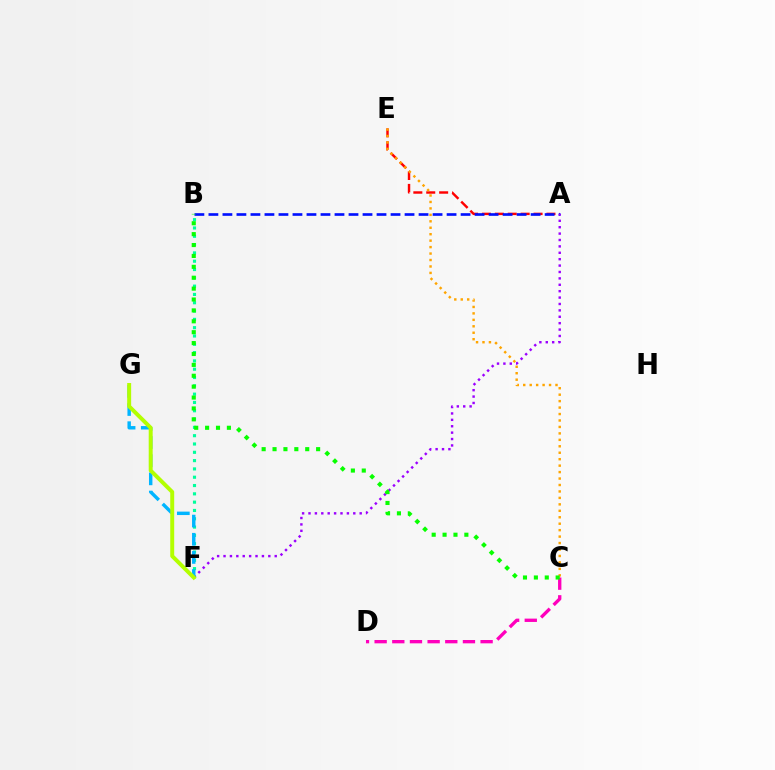{('A', 'E'): [{'color': '#ff0000', 'line_style': 'dashed', 'thickness': 1.75}], ('B', 'F'): [{'color': '#00ff9d', 'line_style': 'dotted', 'thickness': 2.26}], ('C', 'D'): [{'color': '#ff00bd', 'line_style': 'dashed', 'thickness': 2.4}], ('C', 'E'): [{'color': '#ffa500', 'line_style': 'dotted', 'thickness': 1.75}], ('A', 'B'): [{'color': '#0010ff', 'line_style': 'dashed', 'thickness': 1.9}], ('A', 'F'): [{'color': '#9b00ff', 'line_style': 'dotted', 'thickness': 1.74}], ('F', 'G'): [{'color': '#00b5ff', 'line_style': 'dashed', 'thickness': 2.47}, {'color': '#b3ff00', 'line_style': 'solid', 'thickness': 2.84}], ('B', 'C'): [{'color': '#08ff00', 'line_style': 'dotted', 'thickness': 2.96}]}